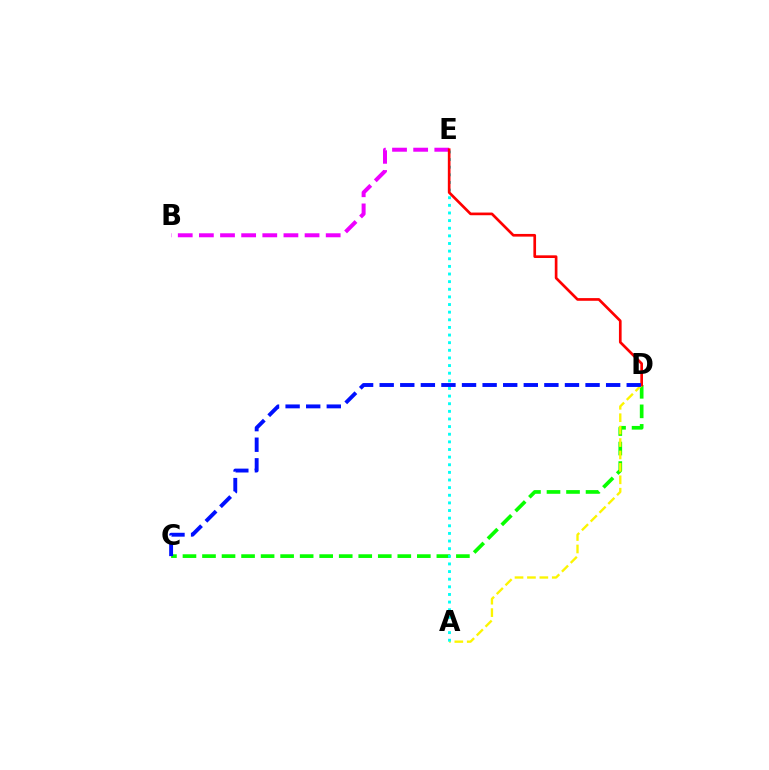{('C', 'D'): [{'color': '#08ff00', 'line_style': 'dashed', 'thickness': 2.65}, {'color': '#0010ff', 'line_style': 'dashed', 'thickness': 2.8}], ('A', 'D'): [{'color': '#fcf500', 'line_style': 'dashed', 'thickness': 1.69}], ('B', 'E'): [{'color': '#ee00ff', 'line_style': 'dashed', 'thickness': 2.87}], ('A', 'E'): [{'color': '#00fff6', 'line_style': 'dotted', 'thickness': 2.07}], ('D', 'E'): [{'color': '#ff0000', 'line_style': 'solid', 'thickness': 1.93}]}